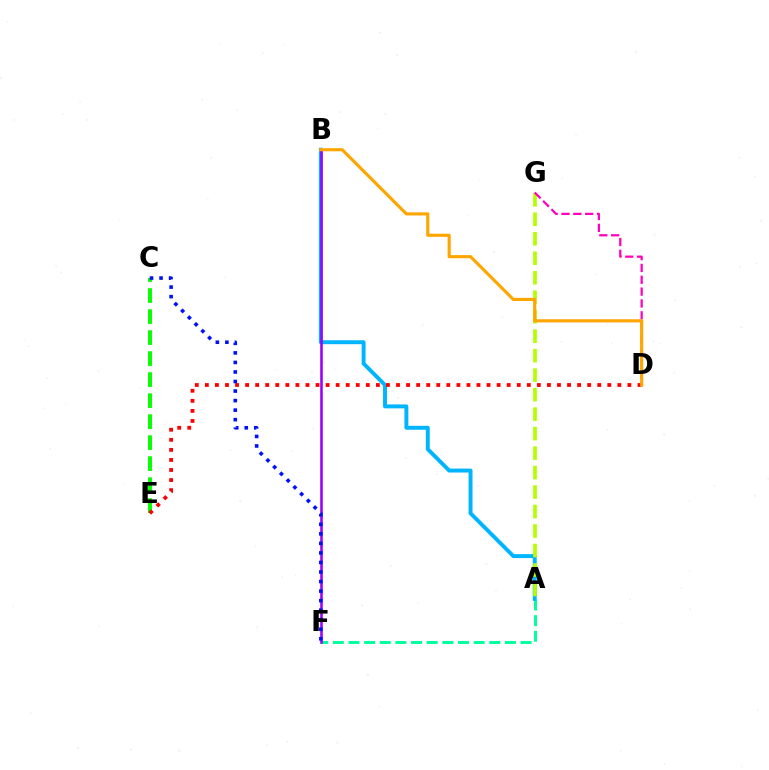{('C', 'E'): [{'color': '#08ff00', 'line_style': 'dashed', 'thickness': 2.85}], ('A', 'F'): [{'color': '#00ff9d', 'line_style': 'dashed', 'thickness': 2.13}], ('A', 'B'): [{'color': '#00b5ff', 'line_style': 'solid', 'thickness': 2.83}], ('B', 'F'): [{'color': '#9b00ff', 'line_style': 'solid', 'thickness': 1.85}], ('D', 'E'): [{'color': '#ff0000', 'line_style': 'dotted', 'thickness': 2.73}], ('A', 'G'): [{'color': '#b3ff00', 'line_style': 'dashed', 'thickness': 2.65}], ('D', 'G'): [{'color': '#ff00bd', 'line_style': 'dashed', 'thickness': 1.61}], ('B', 'D'): [{'color': '#ffa500', 'line_style': 'solid', 'thickness': 2.25}], ('C', 'F'): [{'color': '#0010ff', 'line_style': 'dotted', 'thickness': 2.59}]}